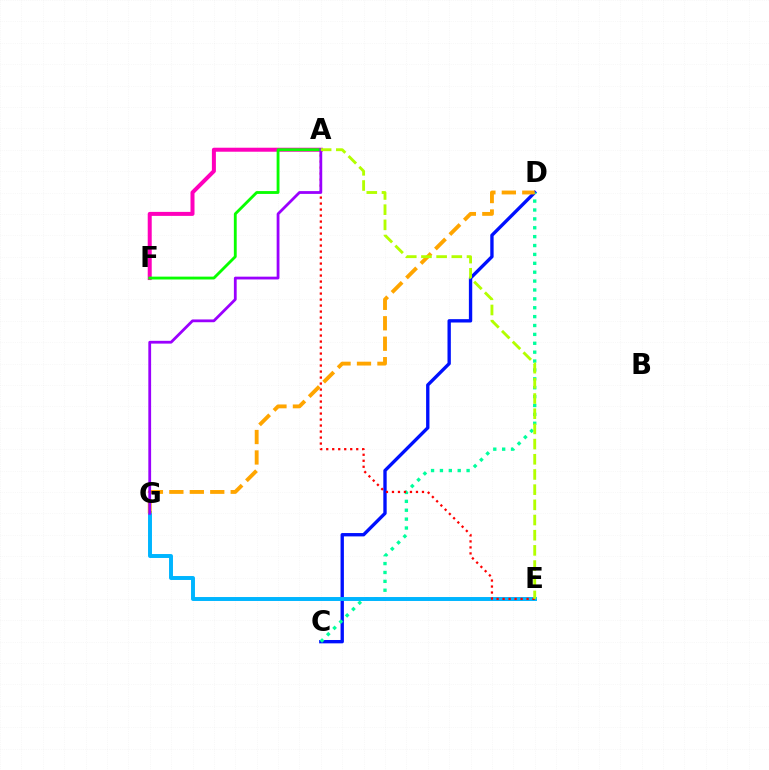{('C', 'D'): [{'color': '#0010ff', 'line_style': 'solid', 'thickness': 2.41}, {'color': '#00ff9d', 'line_style': 'dotted', 'thickness': 2.41}], ('A', 'F'): [{'color': '#ff00bd', 'line_style': 'solid', 'thickness': 2.88}, {'color': '#08ff00', 'line_style': 'solid', 'thickness': 2.05}], ('E', 'G'): [{'color': '#00b5ff', 'line_style': 'solid', 'thickness': 2.84}], ('A', 'E'): [{'color': '#ff0000', 'line_style': 'dotted', 'thickness': 1.63}, {'color': '#b3ff00', 'line_style': 'dashed', 'thickness': 2.06}], ('D', 'G'): [{'color': '#ffa500', 'line_style': 'dashed', 'thickness': 2.78}], ('A', 'G'): [{'color': '#9b00ff', 'line_style': 'solid', 'thickness': 2.01}]}